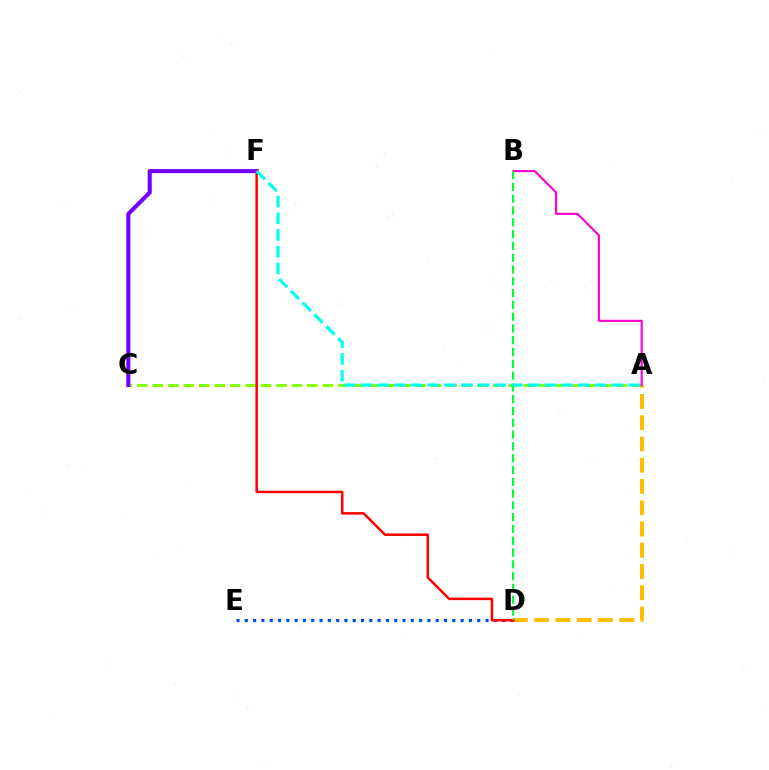{('A', 'C'): [{'color': '#84ff00', 'line_style': 'dashed', 'thickness': 2.1}], ('D', 'E'): [{'color': '#004bff', 'line_style': 'dotted', 'thickness': 2.26}], ('A', 'D'): [{'color': '#ffbd00', 'line_style': 'dashed', 'thickness': 2.89}], ('A', 'B'): [{'color': '#ff00cf', 'line_style': 'solid', 'thickness': 1.55}], ('C', 'F'): [{'color': '#7200ff', 'line_style': 'solid', 'thickness': 2.93}], ('D', 'F'): [{'color': '#ff0000', 'line_style': 'solid', 'thickness': 1.8}], ('B', 'D'): [{'color': '#00ff39', 'line_style': 'dashed', 'thickness': 1.6}], ('A', 'F'): [{'color': '#00fff6', 'line_style': 'dashed', 'thickness': 2.27}]}